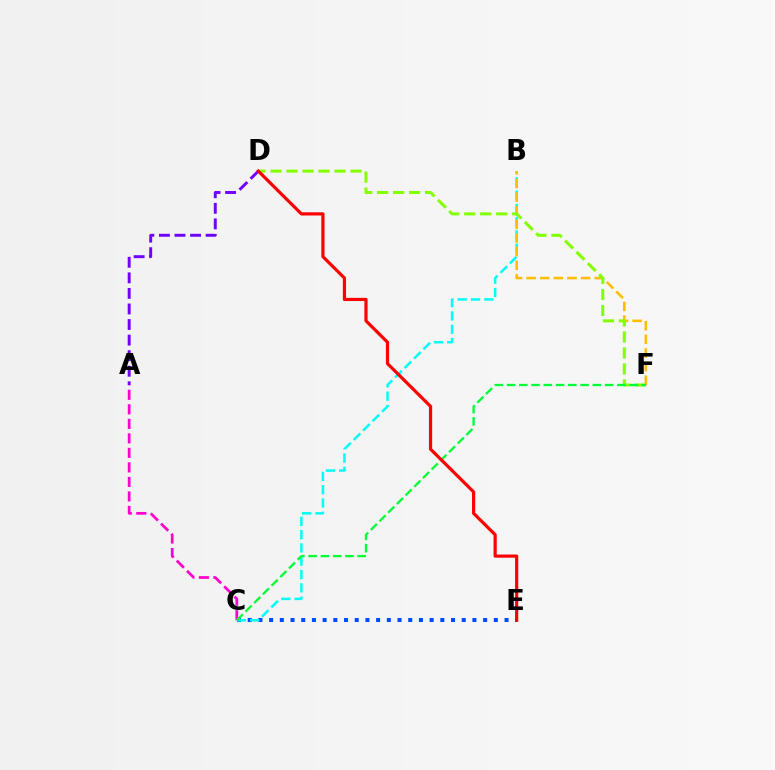{('C', 'E'): [{'color': '#004bff', 'line_style': 'dotted', 'thickness': 2.91}], ('B', 'C'): [{'color': '#00fff6', 'line_style': 'dashed', 'thickness': 1.81}], ('B', 'F'): [{'color': '#ffbd00', 'line_style': 'dashed', 'thickness': 1.85}], ('A', 'D'): [{'color': '#7200ff', 'line_style': 'dashed', 'thickness': 2.11}], ('A', 'C'): [{'color': '#ff00cf', 'line_style': 'dashed', 'thickness': 1.97}], ('D', 'F'): [{'color': '#84ff00', 'line_style': 'dashed', 'thickness': 2.17}], ('C', 'F'): [{'color': '#00ff39', 'line_style': 'dashed', 'thickness': 1.66}], ('D', 'E'): [{'color': '#ff0000', 'line_style': 'solid', 'thickness': 2.3}]}